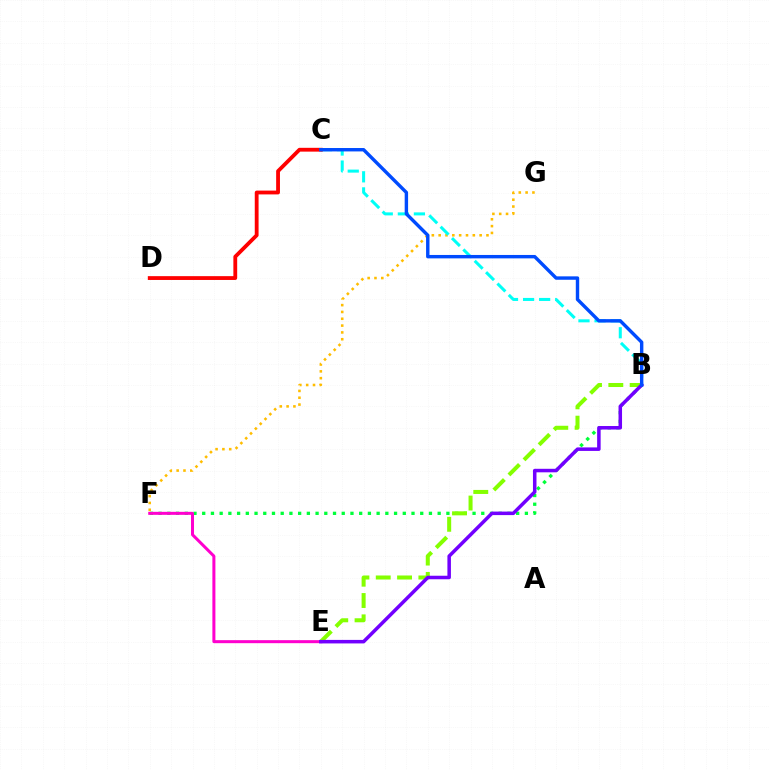{('B', 'F'): [{'color': '#00ff39', 'line_style': 'dotted', 'thickness': 2.37}], ('F', 'G'): [{'color': '#ffbd00', 'line_style': 'dotted', 'thickness': 1.85}], ('B', 'C'): [{'color': '#00fff6', 'line_style': 'dashed', 'thickness': 2.18}, {'color': '#004bff', 'line_style': 'solid', 'thickness': 2.45}], ('B', 'E'): [{'color': '#84ff00', 'line_style': 'dashed', 'thickness': 2.9}, {'color': '#7200ff', 'line_style': 'solid', 'thickness': 2.53}], ('C', 'D'): [{'color': '#ff0000', 'line_style': 'solid', 'thickness': 2.75}], ('E', 'F'): [{'color': '#ff00cf', 'line_style': 'solid', 'thickness': 2.17}]}